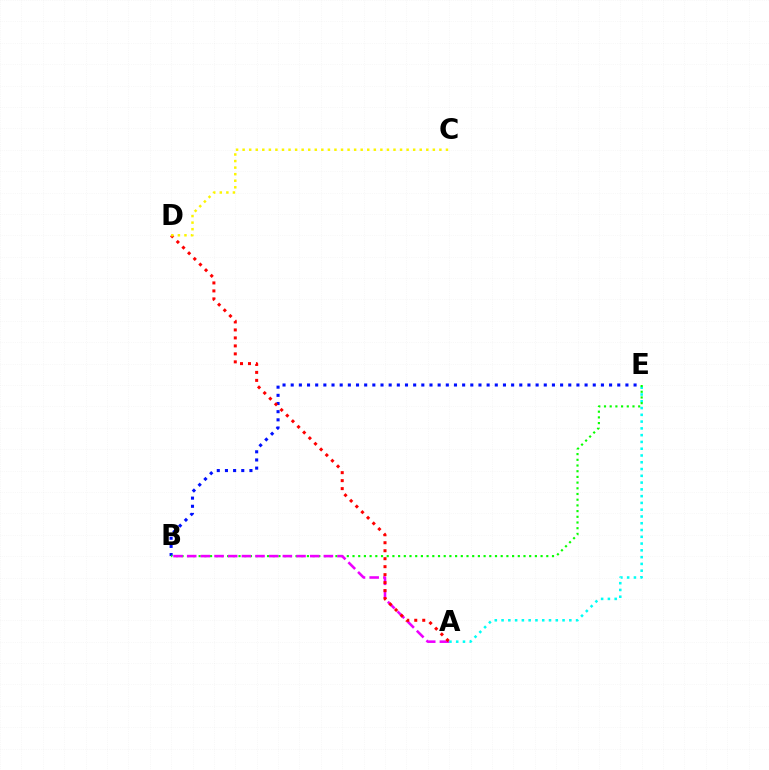{('B', 'E'): [{'color': '#0010ff', 'line_style': 'dotted', 'thickness': 2.22}, {'color': '#08ff00', 'line_style': 'dotted', 'thickness': 1.55}], ('A', 'E'): [{'color': '#00fff6', 'line_style': 'dotted', 'thickness': 1.84}], ('A', 'B'): [{'color': '#ee00ff', 'line_style': 'dashed', 'thickness': 1.86}], ('A', 'D'): [{'color': '#ff0000', 'line_style': 'dotted', 'thickness': 2.17}], ('C', 'D'): [{'color': '#fcf500', 'line_style': 'dotted', 'thickness': 1.78}]}